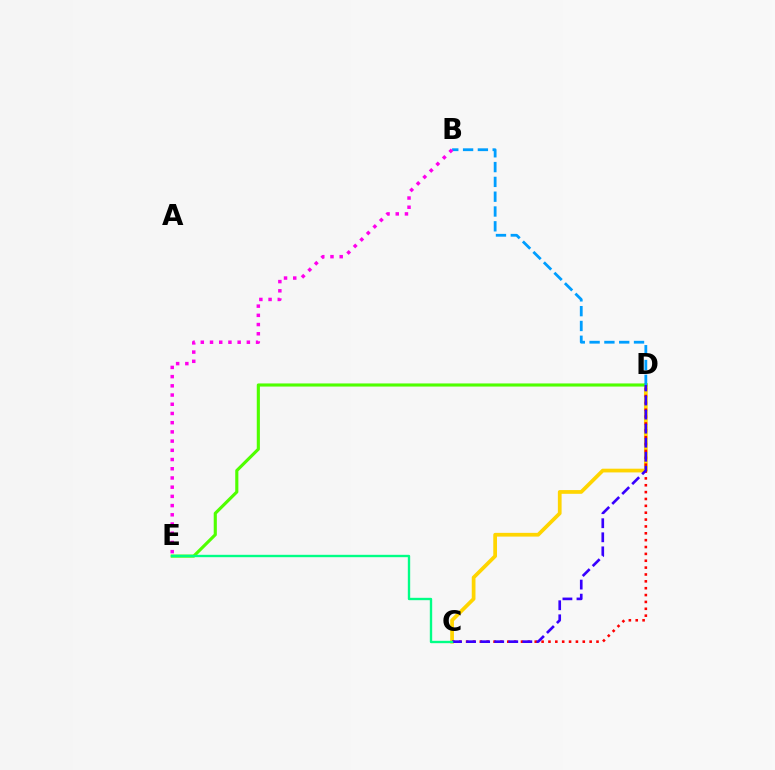{('C', 'D'): [{'color': '#ffd500', 'line_style': 'solid', 'thickness': 2.69}, {'color': '#ff0000', 'line_style': 'dotted', 'thickness': 1.86}, {'color': '#3700ff', 'line_style': 'dashed', 'thickness': 1.91}], ('D', 'E'): [{'color': '#4fff00', 'line_style': 'solid', 'thickness': 2.25}], ('B', 'D'): [{'color': '#009eff', 'line_style': 'dashed', 'thickness': 2.01}], ('C', 'E'): [{'color': '#00ff86', 'line_style': 'solid', 'thickness': 1.7}], ('B', 'E'): [{'color': '#ff00ed', 'line_style': 'dotted', 'thickness': 2.5}]}